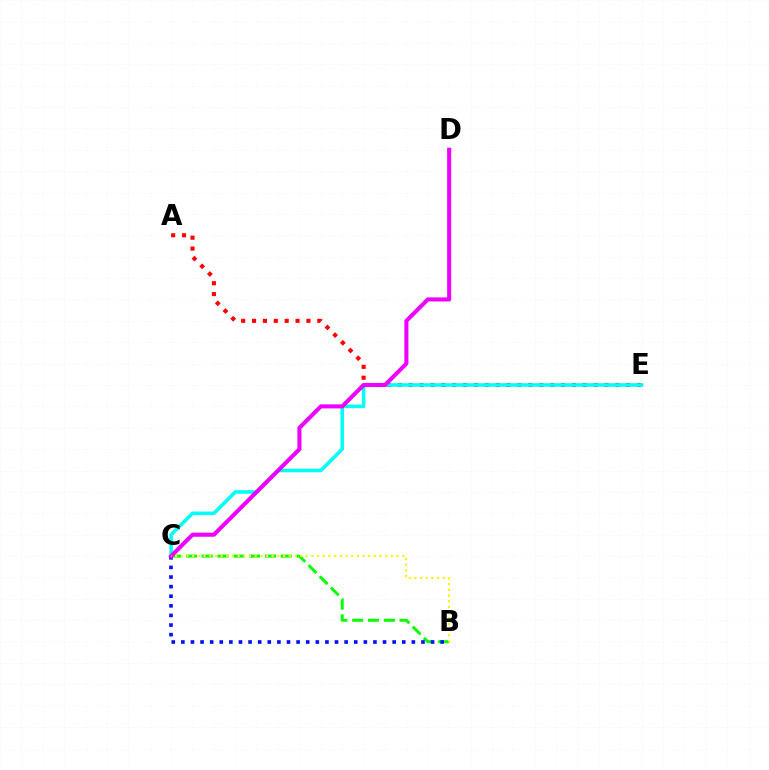{('B', 'C'): [{'color': '#08ff00', 'line_style': 'dashed', 'thickness': 2.15}, {'color': '#0010ff', 'line_style': 'dotted', 'thickness': 2.61}, {'color': '#fcf500', 'line_style': 'dotted', 'thickness': 1.54}], ('A', 'E'): [{'color': '#ff0000', 'line_style': 'dotted', 'thickness': 2.95}], ('C', 'E'): [{'color': '#00fff6', 'line_style': 'solid', 'thickness': 2.55}], ('C', 'D'): [{'color': '#ee00ff', 'line_style': 'solid', 'thickness': 2.93}]}